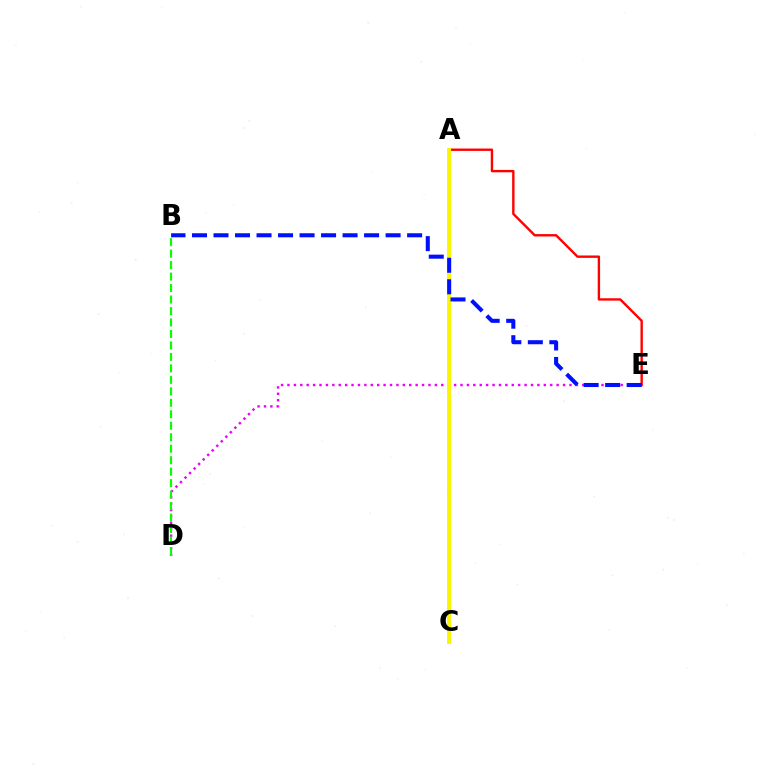{('D', 'E'): [{'color': '#ee00ff', 'line_style': 'dotted', 'thickness': 1.74}], ('A', 'C'): [{'color': '#00fff6', 'line_style': 'dashed', 'thickness': 1.85}, {'color': '#fcf500', 'line_style': 'solid', 'thickness': 2.85}], ('B', 'D'): [{'color': '#08ff00', 'line_style': 'dashed', 'thickness': 1.56}], ('A', 'E'): [{'color': '#ff0000', 'line_style': 'solid', 'thickness': 1.71}], ('B', 'E'): [{'color': '#0010ff', 'line_style': 'dashed', 'thickness': 2.92}]}